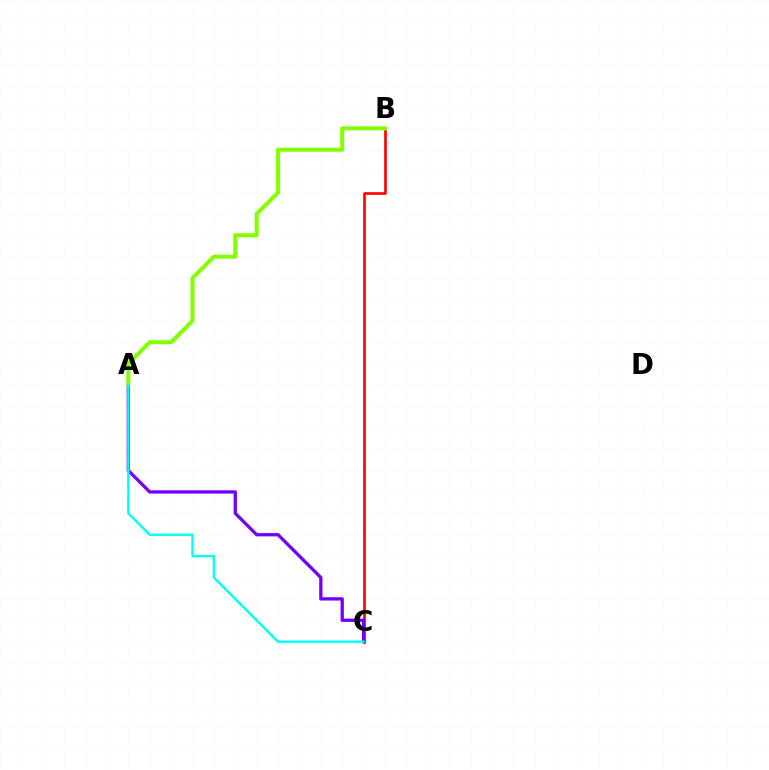{('B', 'C'): [{'color': '#ff0000', 'line_style': 'solid', 'thickness': 1.9}], ('A', 'C'): [{'color': '#7200ff', 'line_style': 'solid', 'thickness': 2.37}, {'color': '#00fff6', 'line_style': 'solid', 'thickness': 1.73}], ('A', 'B'): [{'color': '#84ff00', 'line_style': 'solid', 'thickness': 2.93}]}